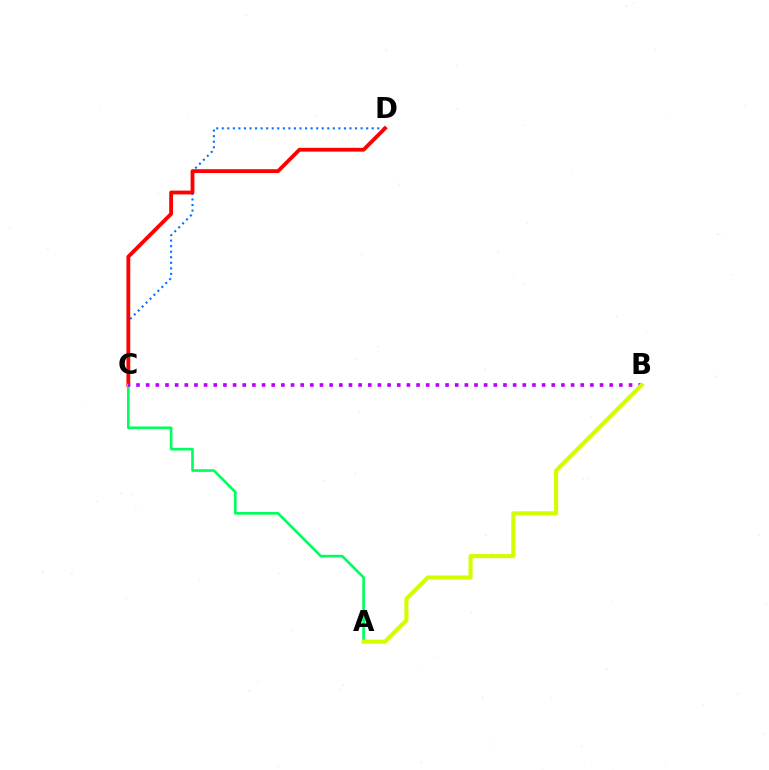{('C', 'D'): [{'color': '#0074ff', 'line_style': 'dotted', 'thickness': 1.51}, {'color': '#ff0000', 'line_style': 'solid', 'thickness': 2.74}], ('A', 'C'): [{'color': '#00ff5c', 'line_style': 'solid', 'thickness': 1.9}], ('B', 'C'): [{'color': '#b900ff', 'line_style': 'dotted', 'thickness': 2.62}], ('A', 'B'): [{'color': '#d1ff00', 'line_style': 'solid', 'thickness': 2.96}]}